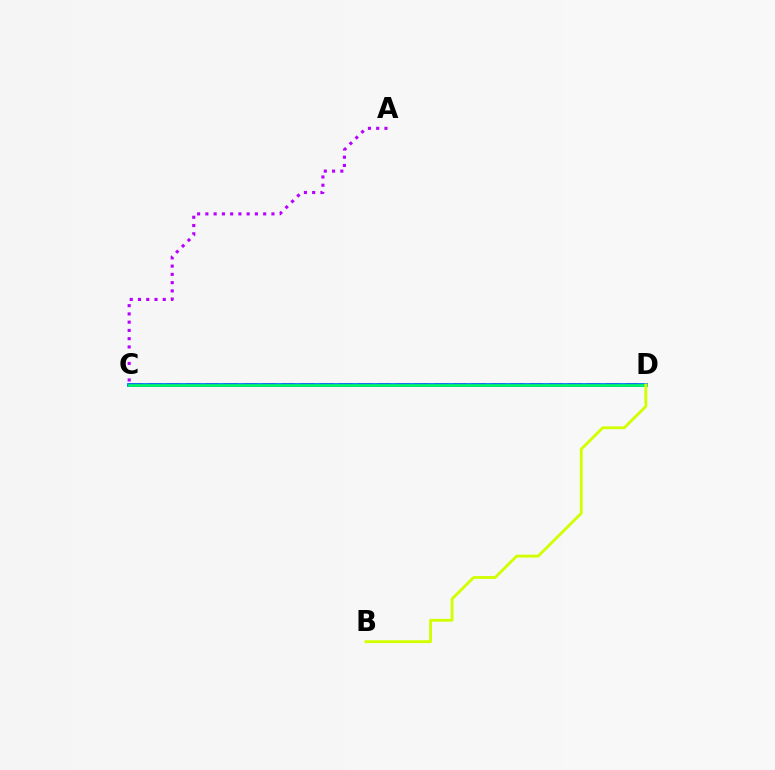{('C', 'D'): [{'color': '#ff0000', 'line_style': 'dashed', 'thickness': 2.59}, {'color': '#0074ff', 'line_style': 'solid', 'thickness': 2.75}, {'color': '#00ff5c', 'line_style': 'solid', 'thickness': 1.86}], ('B', 'D'): [{'color': '#d1ff00', 'line_style': 'solid', 'thickness': 2.05}], ('A', 'C'): [{'color': '#b900ff', 'line_style': 'dotted', 'thickness': 2.24}]}